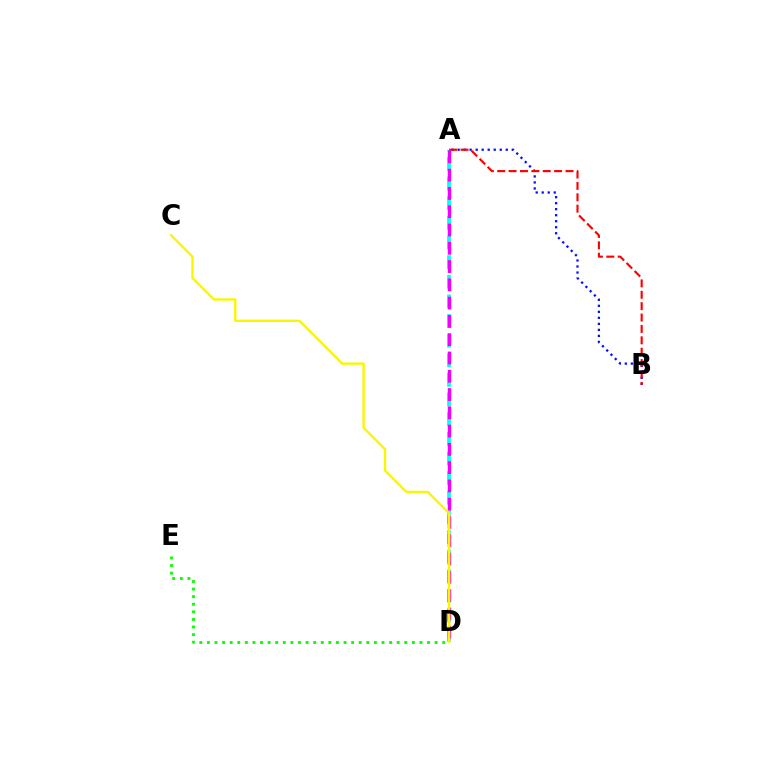{('A', 'B'): [{'color': '#0010ff', 'line_style': 'dotted', 'thickness': 1.63}, {'color': '#ff0000', 'line_style': 'dashed', 'thickness': 1.55}], ('A', 'D'): [{'color': '#00fff6', 'line_style': 'dashed', 'thickness': 2.67}, {'color': '#ee00ff', 'line_style': 'dashed', 'thickness': 2.48}], ('C', 'D'): [{'color': '#fcf500', 'line_style': 'solid', 'thickness': 1.71}], ('D', 'E'): [{'color': '#08ff00', 'line_style': 'dotted', 'thickness': 2.06}]}